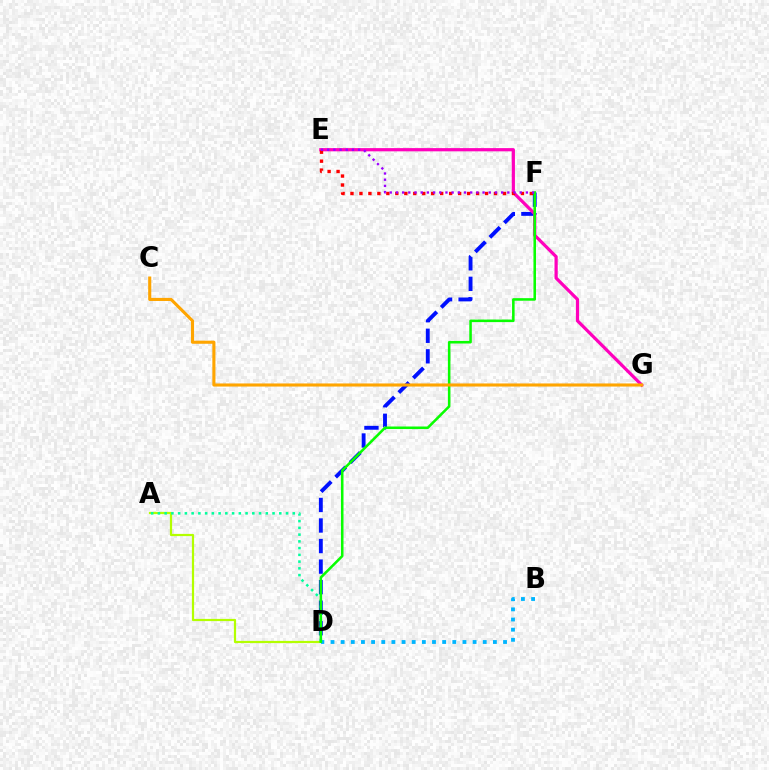{('A', 'D'): [{'color': '#b3ff00', 'line_style': 'solid', 'thickness': 1.59}, {'color': '#00ff9d', 'line_style': 'dotted', 'thickness': 1.83}], ('D', 'F'): [{'color': '#0010ff', 'line_style': 'dashed', 'thickness': 2.79}, {'color': '#08ff00', 'line_style': 'solid', 'thickness': 1.84}], ('E', 'G'): [{'color': '#ff00bd', 'line_style': 'solid', 'thickness': 2.31}], ('B', 'D'): [{'color': '#00b5ff', 'line_style': 'dotted', 'thickness': 2.76}], ('E', 'F'): [{'color': '#ff0000', 'line_style': 'dotted', 'thickness': 2.44}, {'color': '#9b00ff', 'line_style': 'dotted', 'thickness': 1.68}], ('C', 'G'): [{'color': '#ffa500', 'line_style': 'solid', 'thickness': 2.23}]}